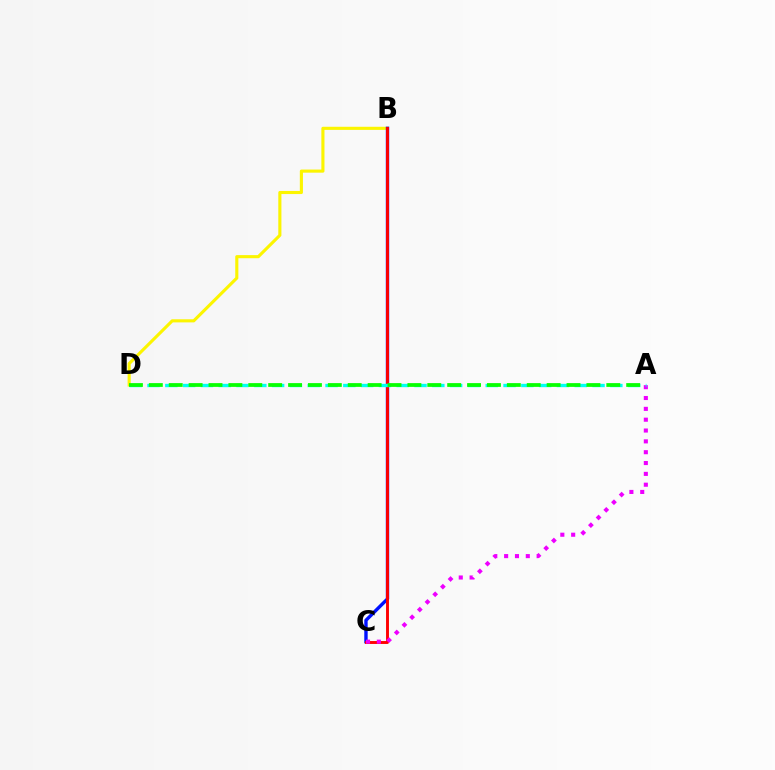{('B', 'D'): [{'color': '#fcf500', 'line_style': 'solid', 'thickness': 2.24}], ('B', 'C'): [{'color': '#0010ff', 'line_style': 'solid', 'thickness': 2.44}, {'color': '#ff0000', 'line_style': 'solid', 'thickness': 2.1}], ('A', 'C'): [{'color': '#ee00ff', 'line_style': 'dotted', 'thickness': 2.94}], ('A', 'D'): [{'color': '#00fff6', 'line_style': 'dashed', 'thickness': 2.42}, {'color': '#08ff00', 'line_style': 'dashed', 'thickness': 2.7}]}